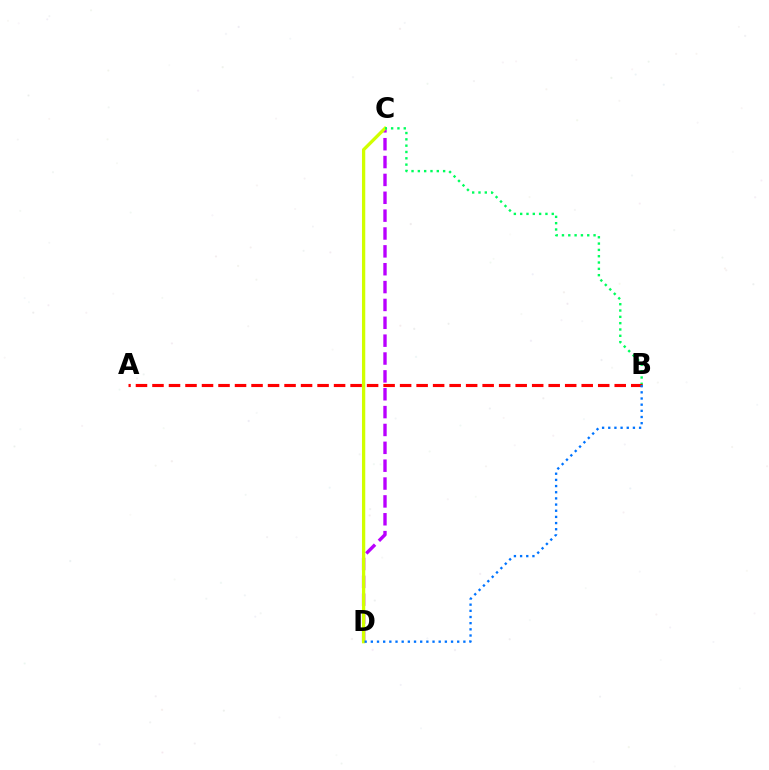{('C', 'D'): [{'color': '#b900ff', 'line_style': 'dashed', 'thickness': 2.43}, {'color': '#d1ff00', 'line_style': 'solid', 'thickness': 2.37}], ('B', 'C'): [{'color': '#00ff5c', 'line_style': 'dotted', 'thickness': 1.72}], ('A', 'B'): [{'color': '#ff0000', 'line_style': 'dashed', 'thickness': 2.24}], ('B', 'D'): [{'color': '#0074ff', 'line_style': 'dotted', 'thickness': 1.68}]}